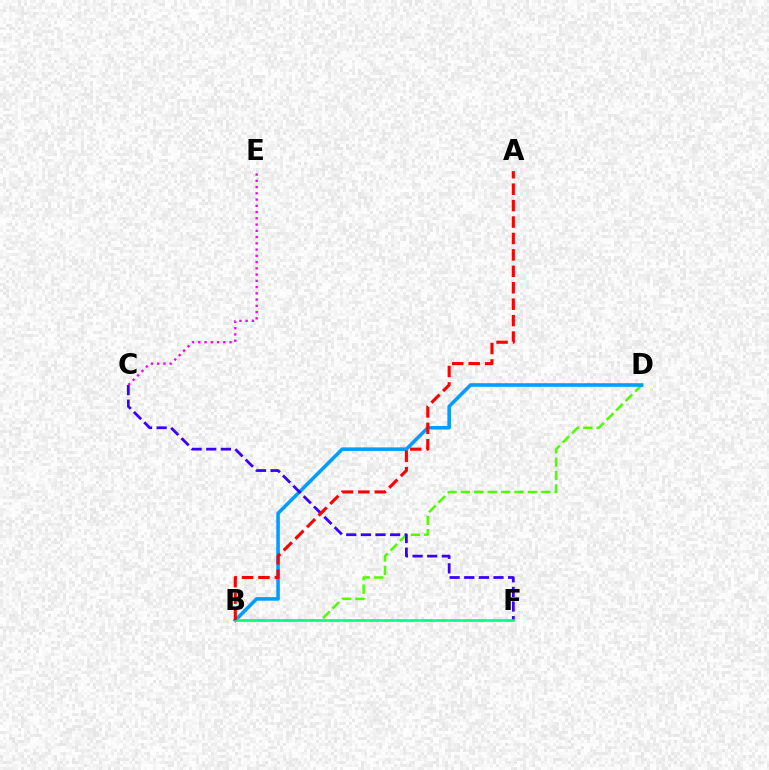{('B', 'D'): [{'color': '#4fff00', 'line_style': 'dashed', 'thickness': 1.82}, {'color': '#009eff', 'line_style': 'solid', 'thickness': 2.57}], ('B', 'F'): [{'color': '#ffd500', 'line_style': 'dashed', 'thickness': 1.83}, {'color': '#00ff86', 'line_style': 'solid', 'thickness': 1.82}], ('C', 'F'): [{'color': '#3700ff', 'line_style': 'dashed', 'thickness': 1.99}], ('C', 'E'): [{'color': '#ff00ed', 'line_style': 'dotted', 'thickness': 1.7}], ('A', 'B'): [{'color': '#ff0000', 'line_style': 'dashed', 'thickness': 2.23}]}